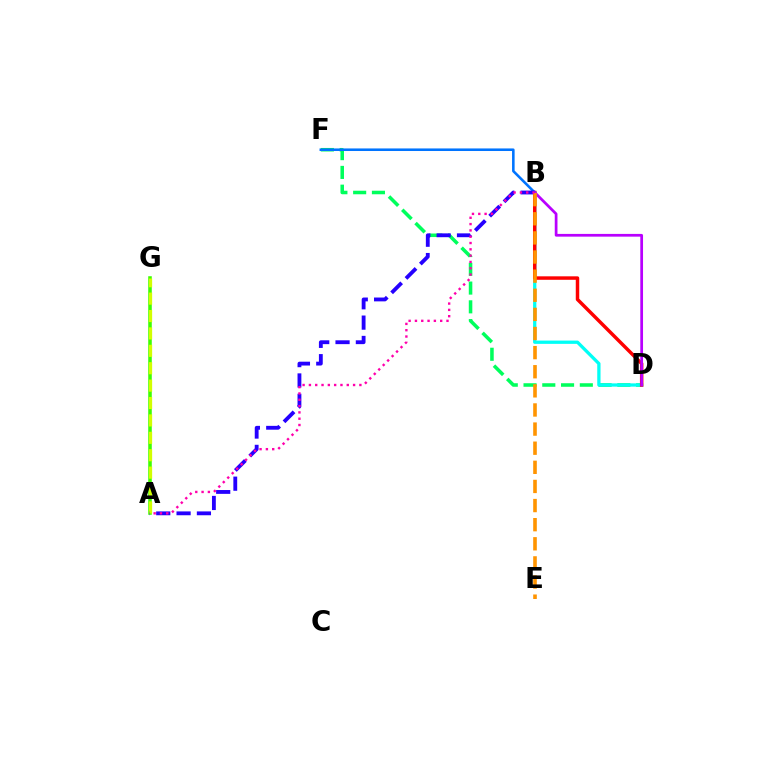{('A', 'G'): [{'color': '#3dff00', 'line_style': 'solid', 'thickness': 2.56}, {'color': '#d1ff00', 'line_style': 'dashed', 'thickness': 2.36}], ('D', 'F'): [{'color': '#00ff5c', 'line_style': 'dashed', 'thickness': 2.55}], ('B', 'D'): [{'color': '#00fff6', 'line_style': 'solid', 'thickness': 2.36}, {'color': '#ff0000', 'line_style': 'solid', 'thickness': 2.5}, {'color': '#b900ff', 'line_style': 'solid', 'thickness': 1.97}], ('B', 'F'): [{'color': '#0074ff', 'line_style': 'solid', 'thickness': 1.85}], ('A', 'B'): [{'color': '#2500ff', 'line_style': 'dashed', 'thickness': 2.76}, {'color': '#ff00ac', 'line_style': 'dotted', 'thickness': 1.71}], ('B', 'E'): [{'color': '#ff9400', 'line_style': 'dashed', 'thickness': 2.6}]}